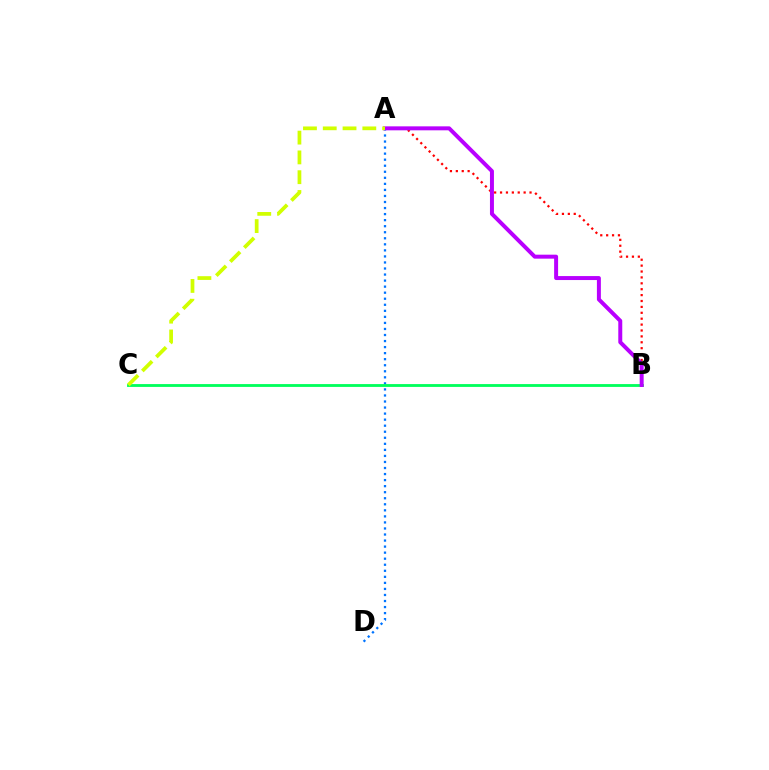{('A', 'D'): [{'color': '#0074ff', 'line_style': 'dotted', 'thickness': 1.64}], ('A', 'B'): [{'color': '#ff0000', 'line_style': 'dotted', 'thickness': 1.6}, {'color': '#b900ff', 'line_style': 'solid', 'thickness': 2.86}], ('B', 'C'): [{'color': '#00ff5c', 'line_style': 'solid', 'thickness': 2.04}], ('A', 'C'): [{'color': '#d1ff00', 'line_style': 'dashed', 'thickness': 2.69}]}